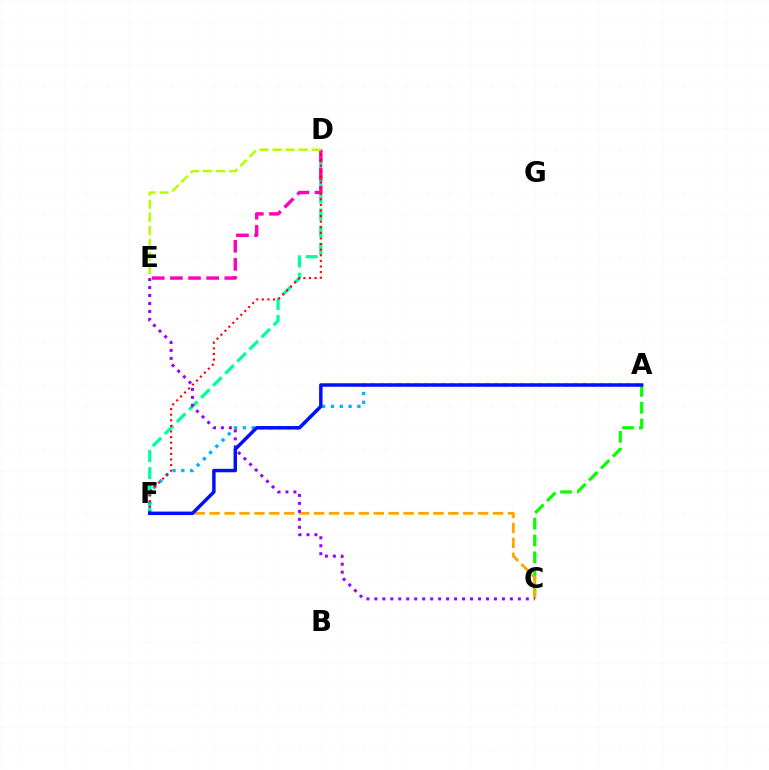{('A', 'C'): [{'color': '#08ff00', 'line_style': 'dashed', 'thickness': 2.29}], ('D', 'F'): [{'color': '#00ff9d', 'line_style': 'dashed', 'thickness': 2.32}, {'color': '#ff0000', 'line_style': 'dotted', 'thickness': 1.52}], ('D', 'E'): [{'color': '#ff00bd', 'line_style': 'dashed', 'thickness': 2.46}, {'color': '#b3ff00', 'line_style': 'dashed', 'thickness': 1.77}], ('A', 'F'): [{'color': '#00b5ff', 'line_style': 'dotted', 'thickness': 2.39}, {'color': '#0010ff', 'line_style': 'solid', 'thickness': 2.5}], ('C', 'F'): [{'color': '#ffa500', 'line_style': 'dashed', 'thickness': 2.03}], ('C', 'E'): [{'color': '#9b00ff', 'line_style': 'dotted', 'thickness': 2.17}]}